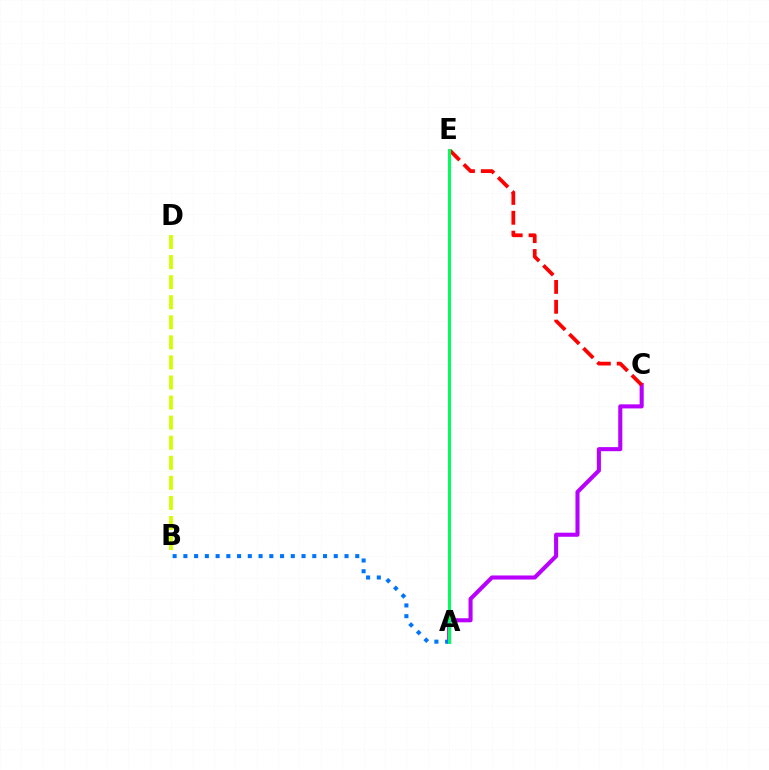{('A', 'C'): [{'color': '#b900ff', 'line_style': 'solid', 'thickness': 2.93}], ('A', 'B'): [{'color': '#0074ff', 'line_style': 'dotted', 'thickness': 2.92}], ('C', 'E'): [{'color': '#ff0000', 'line_style': 'dashed', 'thickness': 2.7}], ('A', 'E'): [{'color': '#00ff5c', 'line_style': 'solid', 'thickness': 2.15}], ('B', 'D'): [{'color': '#d1ff00', 'line_style': 'dashed', 'thickness': 2.73}]}